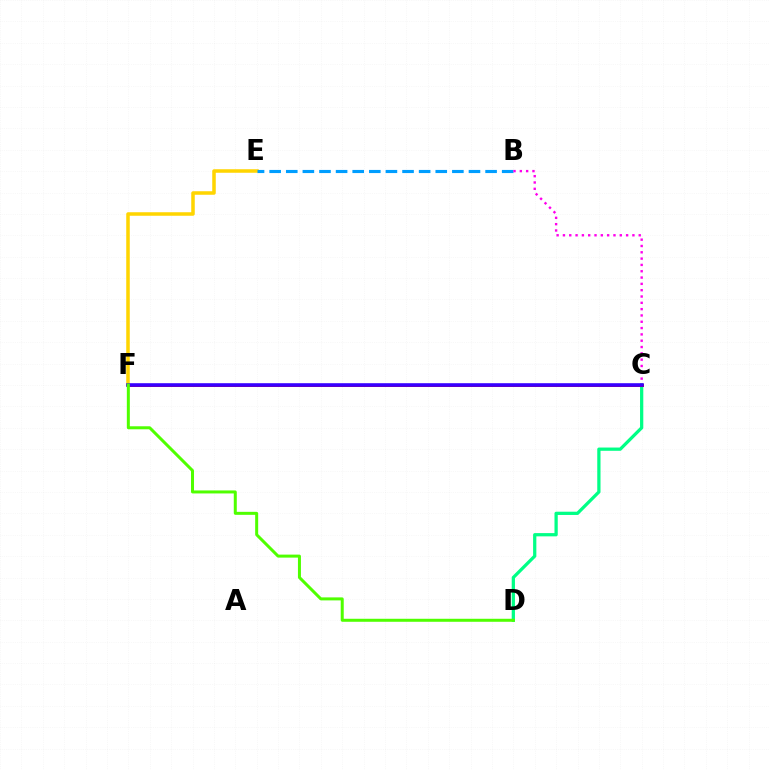{('E', 'F'): [{'color': '#ffd500', 'line_style': 'solid', 'thickness': 2.54}], ('B', 'E'): [{'color': '#009eff', 'line_style': 'dashed', 'thickness': 2.26}], ('C', 'D'): [{'color': '#00ff86', 'line_style': 'solid', 'thickness': 2.34}], ('C', 'F'): [{'color': '#ff0000', 'line_style': 'solid', 'thickness': 2.13}, {'color': '#3700ff', 'line_style': 'solid', 'thickness': 2.59}], ('B', 'C'): [{'color': '#ff00ed', 'line_style': 'dotted', 'thickness': 1.72}], ('D', 'F'): [{'color': '#4fff00', 'line_style': 'solid', 'thickness': 2.16}]}